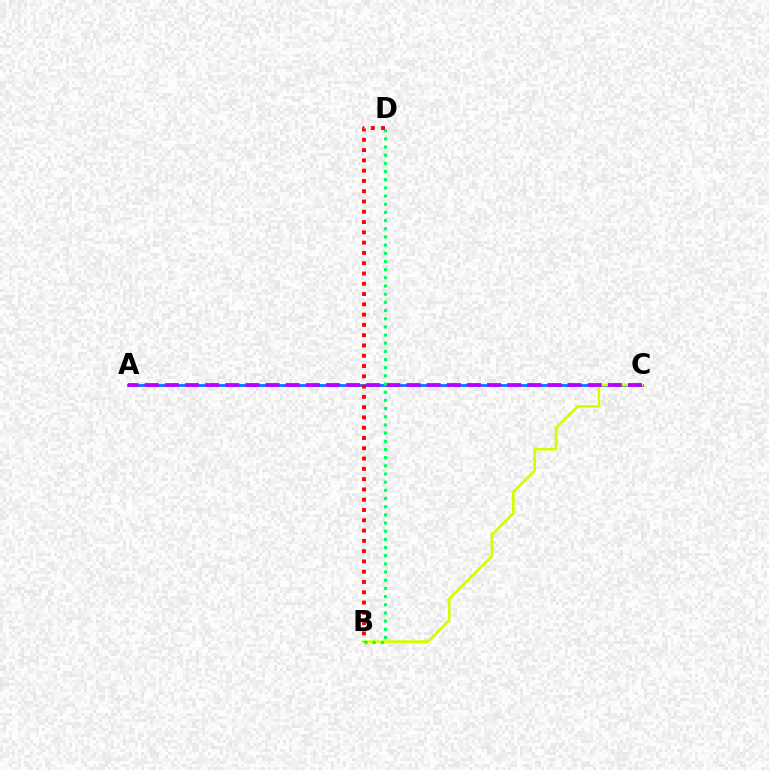{('A', 'C'): [{'color': '#0074ff', 'line_style': 'solid', 'thickness': 1.99}, {'color': '#b900ff', 'line_style': 'dashed', 'thickness': 2.74}], ('B', 'C'): [{'color': '#d1ff00', 'line_style': 'solid', 'thickness': 1.95}], ('B', 'D'): [{'color': '#00ff5c', 'line_style': 'dotted', 'thickness': 2.22}, {'color': '#ff0000', 'line_style': 'dotted', 'thickness': 2.79}]}